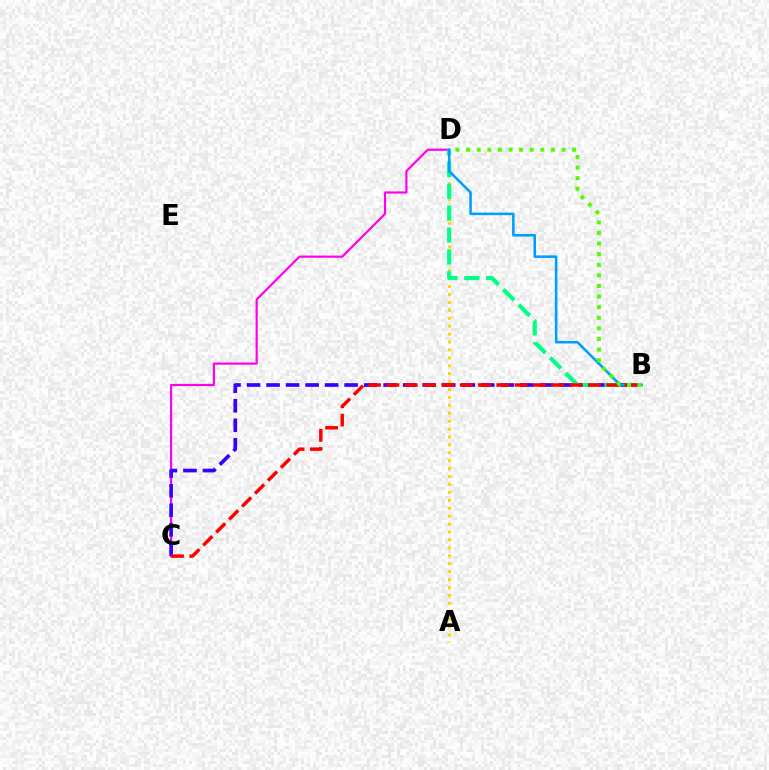{('C', 'D'): [{'color': '#ff00ed', 'line_style': 'solid', 'thickness': 1.58}], ('A', 'D'): [{'color': '#ffd500', 'line_style': 'dotted', 'thickness': 2.15}], ('B', 'C'): [{'color': '#3700ff', 'line_style': 'dashed', 'thickness': 2.65}, {'color': '#ff0000', 'line_style': 'dashed', 'thickness': 2.49}], ('B', 'D'): [{'color': '#00ff86', 'line_style': 'dashed', 'thickness': 2.98}, {'color': '#009eff', 'line_style': 'solid', 'thickness': 1.84}, {'color': '#4fff00', 'line_style': 'dotted', 'thickness': 2.88}]}